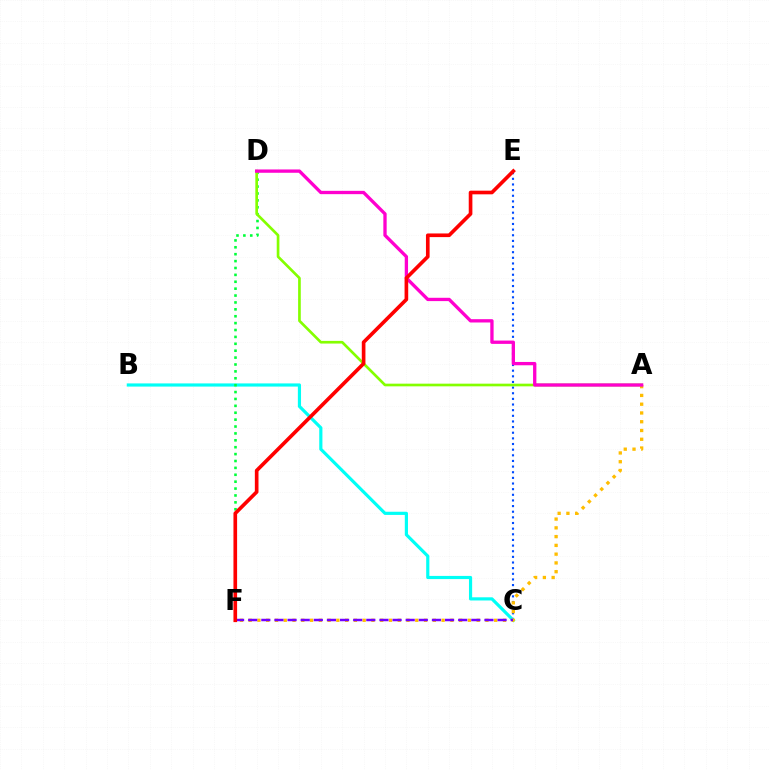{('C', 'E'): [{'color': '#004bff', 'line_style': 'dotted', 'thickness': 1.53}], ('B', 'C'): [{'color': '#00fff6', 'line_style': 'solid', 'thickness': 2.28}], ('A', 'F'): [{'color': '#ffbd00', 'line_style': 'dotted', 'thickness': 2.38}], ('D', 'F'): [{'color': '#00ff39', 'line_style': 'dotted', 'thickness': 1.87}], ('C', 'F'): [{'color': '#7200ff', 'line_style': 'dashed', 'thickness': 1.78}], ('A', 'D'): [{'color': '#84ff00', 'line_style': 'solid', 'thickness': 1.92}, {'color': '#ff00cf', 'line_style': 'solid', 'thickness': 2.39}], ('E', 'F'): [{'color': '#ff0000', 'line_style': 'solid', 'thickness': 2.63}]}